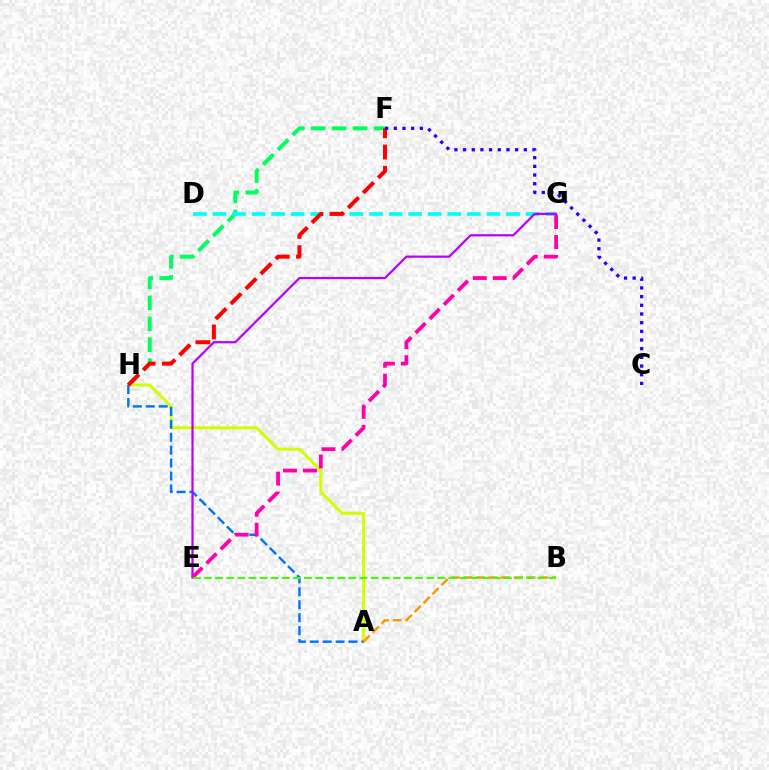{('F', 'H'): [{'color': '#00ff5c', 'line_style': 'dashed', 'thickness': 2.84}, {'color': '#ff0000', 'line_style': 'dashed', 'thickness': 2.88}], ('A', 'H'): [{'color': '#d1ff00', 'line_style': 'solid', 'thickness': 2.19}, {'color': '#0074ff', 'line_style': 'dashed', 'thickness': 1.76}], ('D', 'G'): [{'color': '#00fff6', 'line_style': 'dashed', 'thickness': 2.66}], ('E', 'G'): [{'color': '#b900ff', 'line_style': 'solid', 'thickness': 1.61}, {'color': '#ff00ac', 'line_style': 'dashed', 'thickness': 2.71}], ('C', 'F'): [{'color': '#2500ff', 'line_style': 'dotted', 'thickness': 2.36}], ('A', 'B'): [{'color': '#ff9400', 'line_style': 'dashed', 'thickness': 1.72}], ('B', 'E'): [{'color': '#3dff00', 'line_style': 'dashed', 'thickness': 1.51}]}